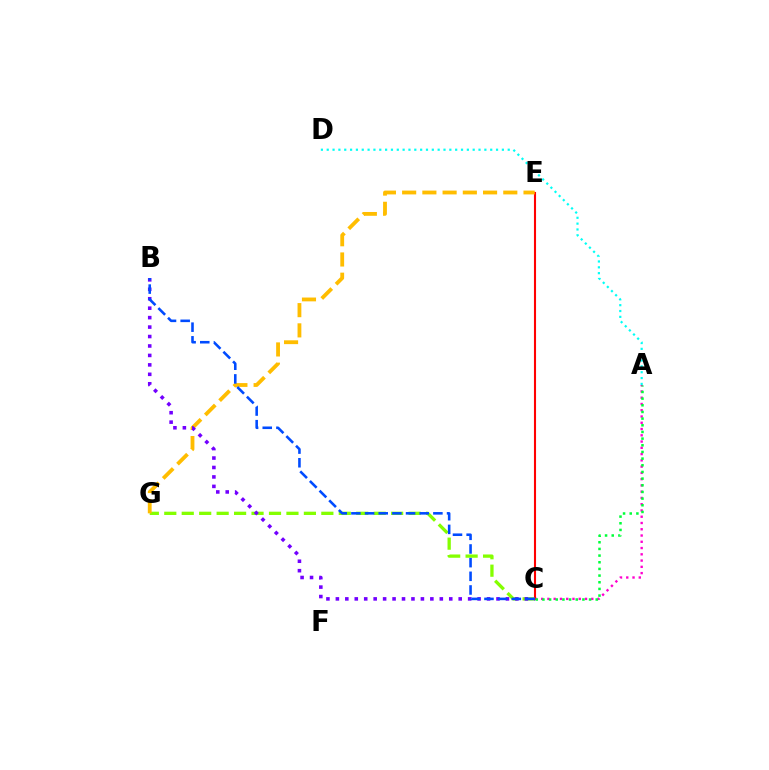{('A', 'C'): [{'color': '#ff00cf', 'line_style': 'dotted', 'thickness': 1.7}, {'color': '#00ff39', 'line_style': 'dotted', 'thickness': 1.81}], ('C', 'E'): [{'color': '#ff0000', 'line_style': 'solid', 'thickness': 1.51}], ('C', 'G'): [{'color': '#84ff00', 'line_style': 'dashed', 'thickness': 2.37}], ('A', 'D'): [{'color': '#00fff6', 'line_style': 'dotted', 'thickness': 1.59}], ('E', 'G'): [{'color': '#ffbd00', 'line_style': 'dashed', 'thickness': 2.75}], ('B', 'C'): [{'color': '#7200ff', 'line_style': 'dotted', 'thickness': 2.57}, {'color': '#004bff', 'line_style': 'dashed', 'thickness': 1.86}]}